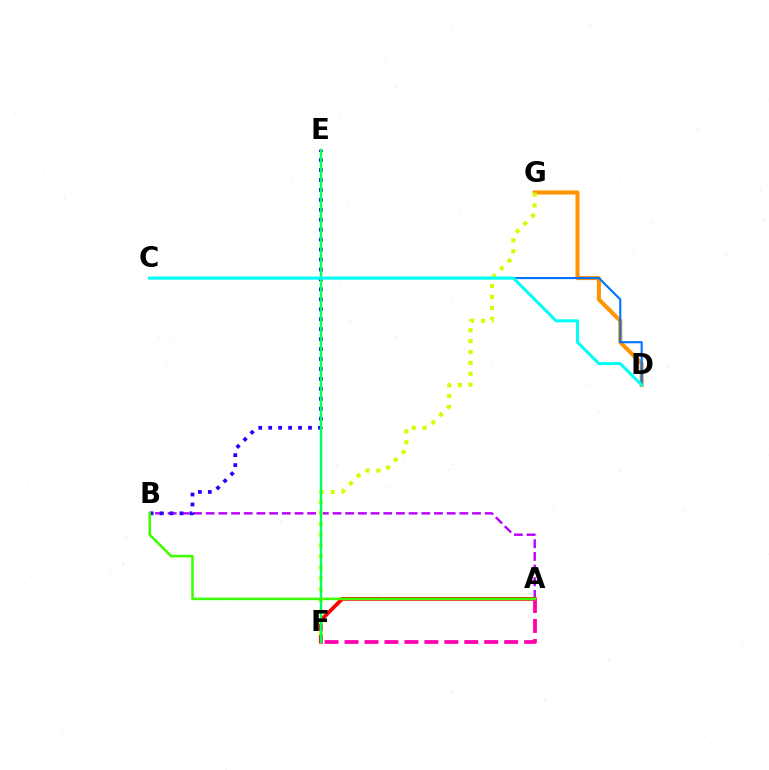{('D', 'G'): [{'color': '#ff9400', 'line_style': 'solid', 'thickness': 2.92}], ('A', 'B'): [{'color': '#b900ff', 'line_style': 'dashed', 'thickness': 1.72}, {'color': '#3dff00', 'line_style': 'solid', 'thickness': 1.83}], ('B', 'E'): [{'color': '#2500ff', 'line_style': 'dotted', 'thickness': 2.7}], ('C', 'D'): [{'color': '#0074ff', 'line_style': 'solid', 'thickness': 1.53}, {'color': '#00fff6', 'line_style': 'solid', 'thickness': 2.19}], ('A', 'F'): [{'color': '#ff0000', 'line_style': 'solid', 'thickness': 2.73}, {'color': '#ff00ac', 'line_style': 'dashed', 'thickness': 2.71}], ('F', 'G'): [{'color': '#d1ff00', 'line_style': 'dotted', 'thickness': 2.97}], ('E', 'F'): [{'color': '#00ff5c', 'line_style': 'solid', 'thickness': 1.73}]}